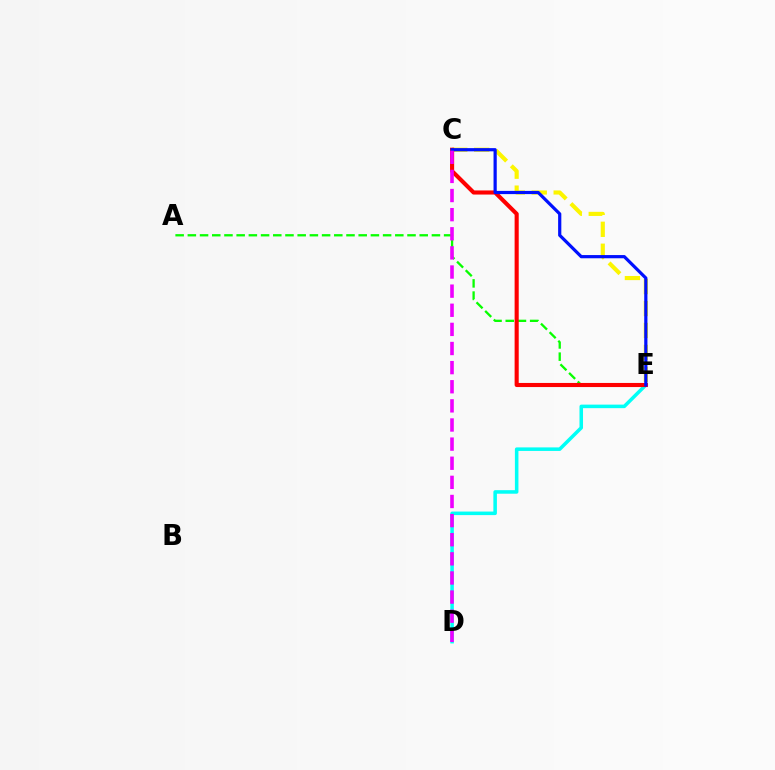{('D', 'E'): [{'color': '#00fff6', 'line_style': 'solid', 'thickness': 2.54}], ('A', 'E'): [{'color': '#08ff00', 'line_style': 'dashed', 'thickness': 1.66}], ('C', 'E'): [{'color': '#fcf500', 'line_style': 'dashed', 'thickness': 2.98}, {'color': '#ff0000', 'line_style': 'solid', 'thickness': 2.95}, {'color': '#0010ff', 'line_style': 'solid', 'thickness': 2.31}], ('C', 'D'): [{'color': '#ee00ff', 'line_style': 'dashed', 'thickness': 2.6}]}